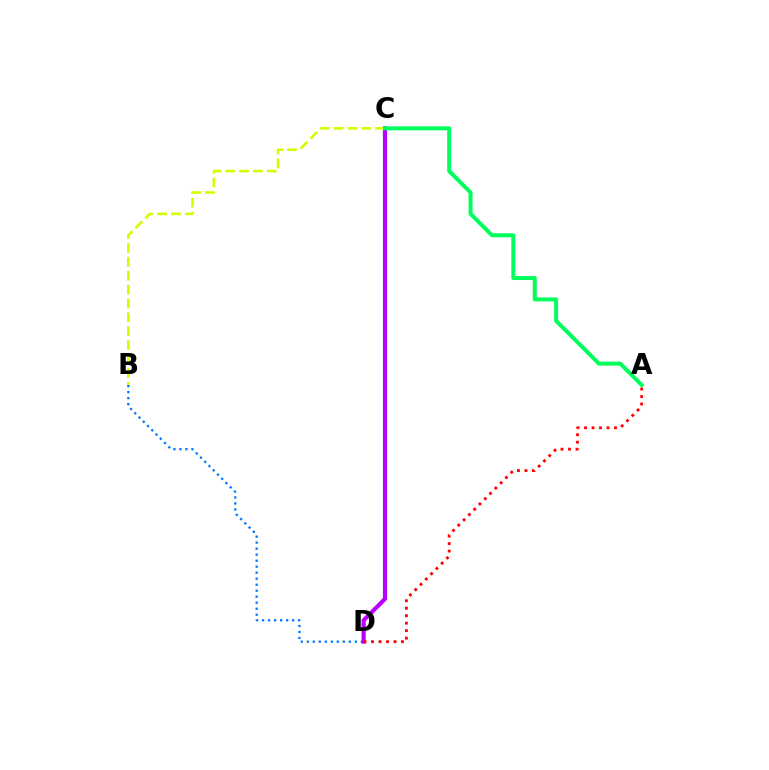{('B', 'D'): [{'color': '#0074ff', 'line_style': 'dotted', 'thickness': 1.63}], ('B', 'C'): [{'color': '#d1ff00', 'line_style': 'dashed', 'thickness': 1.88}], ('C', 'D'): [{'color': '#b900ff', 'line_style': 'solid', 'thickness': 3.0}], ('A', 'C'): [{'color': '#00ff5c', 'line_style': 'solid', 'thickness': 2.87}], ('A', 'D'): [{'color': '#ff0000', 'line_style': 'dotted', 'thickness': 2.03}]}